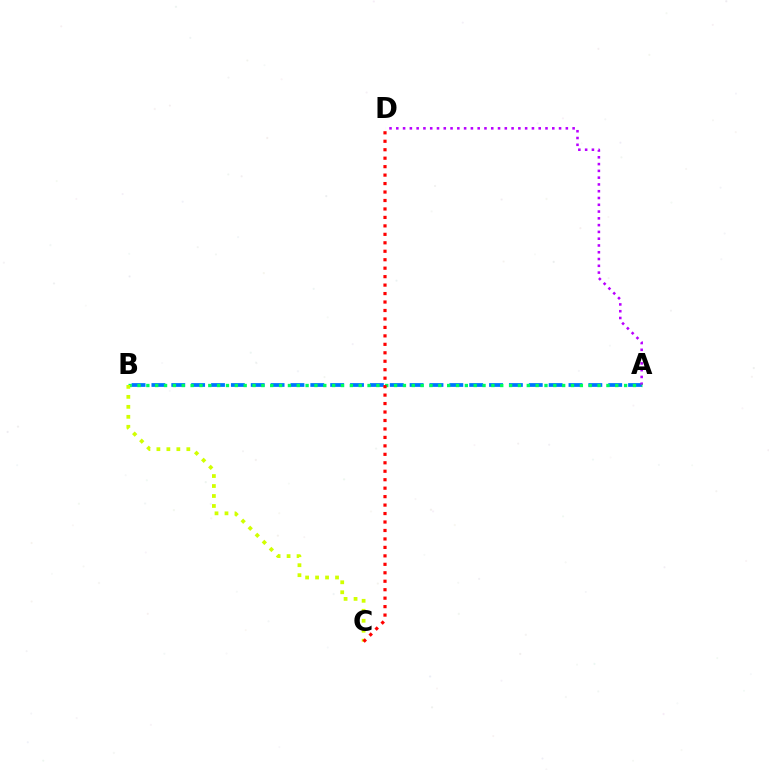{('A', 'B'): [{'color': '#0074ff', 'line_style': 'dashed', 'thickness': 2.7}, {'color': '#00ff5c', 'line_style': 'dotted', 'thickness': 2.4}], ('A', 'D'): [{'color': '#b900ff', 'line_style': 'dotted', 'thickness': 1.84}], ('B', 'C'): [{'color': '#d1ff00', 'line_style': 'dotted', 'thickness': 2.71}], ('C', 'D'): [{'color': '#ff0000', 'line_style': 'dotted', 'thickness': 2.3}]}